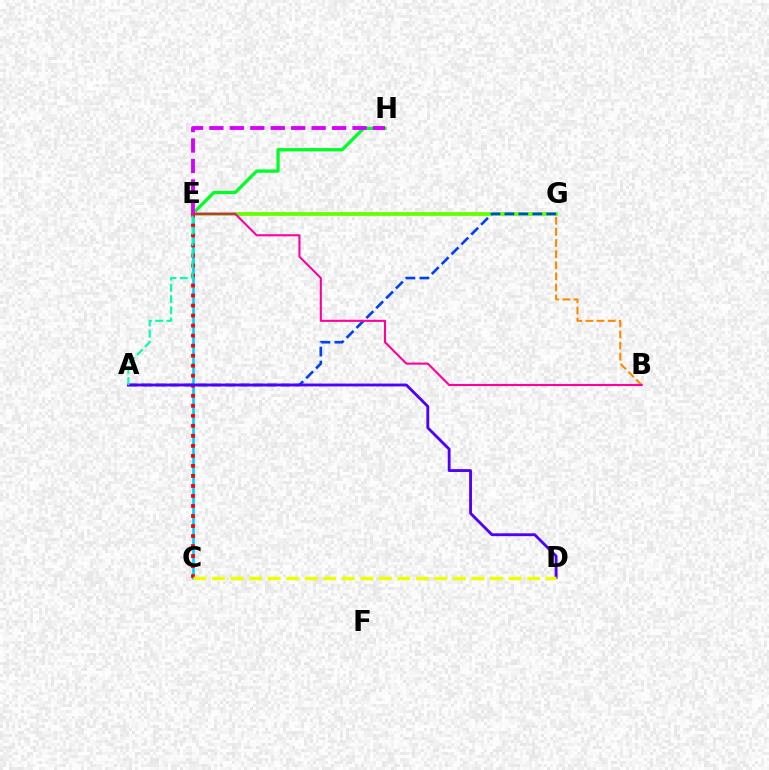{('C', 'E'): [{'color': '#00c7ff', 'line_style': 'solid', 'thickness': 1.86}, {'color': '#ff0000', 'line_style': 'dotted', 'thickness': 2.72}], ('E', 'H'): [{'color': '#00ff27', 'line_style': 'solid', 'thickness': 2.36}, {'color': '#d600ff', 'line_style': 'dashed', 'thickness': 2.78}], ('E', 'G'): [{'color': '#66ff00', 'line_style': 'solid', 'thickness': 2.72}], ('A', 'G'): [{'color': '#003fff', 'line_style': 'dashed', 'thickness': 1.89}], ('A', 'D'): [{'color': '#4f00ff', 'line_style': 'solid', 'thickness': 2.05}], ('B', 'G'): [{'color': '#ff8800', 'line_style': 'dashed', 'thickness': 1.51}], ('B', 'E'): [{'color': '#ff00a0', 'line_style': 'solid', 'thickness': 1.5}], ('C', 'D'): [{'color': '#eeff00', 'line_style': 'dashed', 'thickness': 2.52}], ('A', 'E'): [{'color': '#00ffaf', 'line_style': 'dashed', 'thickness': 1.52}]}